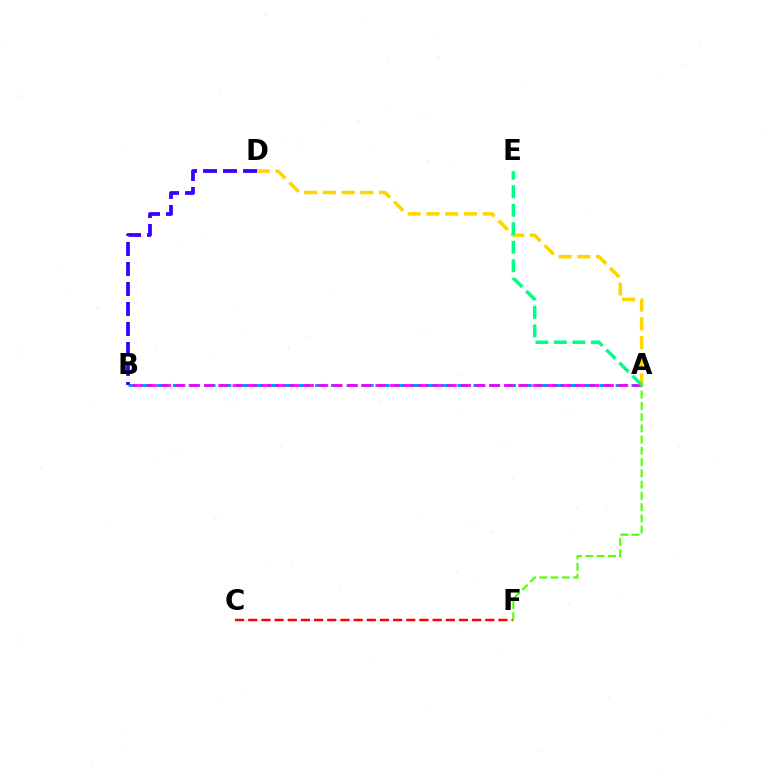{('A', 'B'): [{'color': '#009eff', 'line_style': 'dashed', 'thickness': 2.15}, {'color': '#ff00ed', 'line_style': 'dashed', 'thickness': 1.94}], ('C', 'F'): [{'color': '#ff0000', 'line_style': 'dashed', 'thickness': 1.79}], ('A', 'D'): [{'color': '#ffd500', 'line_style': 'dashed', 'thickness': 2.55}], ('B', 'D'): [{'color': '#3700ff', 'line_style': 'dashed', 'thickness': 2.72}], ('A', 'E'): [{'color': '#00ff86', 'line_style': 'dashed', 'thickness': 2.51}], ('A', 'F'): [{'color': '#4fff00', 'line_style': 'dashed', 'thickness': 1.53}]}